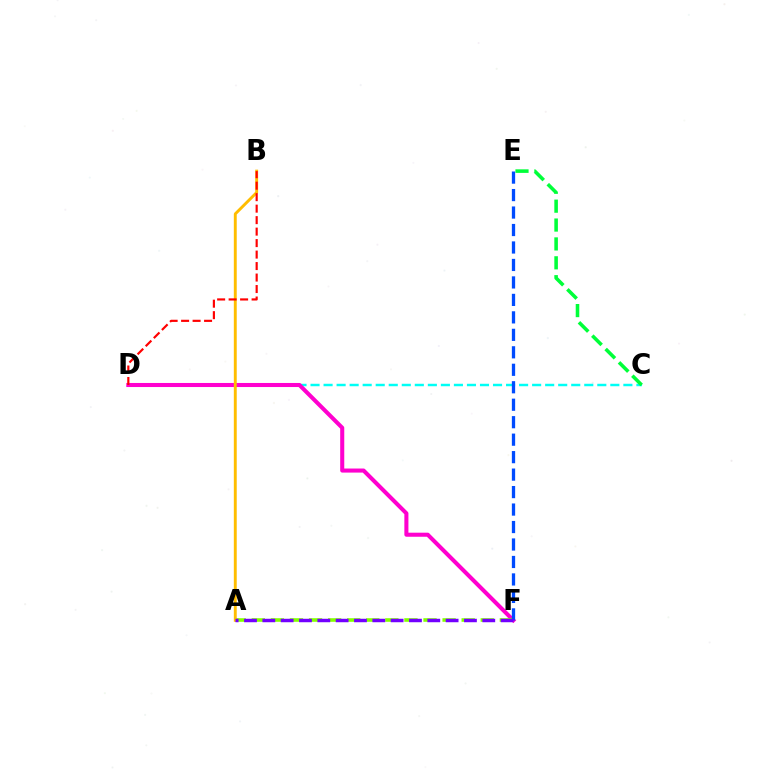{('C', 'D'): [{'color': '#00fff6', 'line_style': 'dashed', 'thickness': 1.77}], ('D', 'F'): [{'color': '#ff00cf', 'line_style': 'solid', 'thickness': 2.93}], ('A', 'F'): [{'color': '#84ff00', 'line_style': 'dashed', 'thickness': 2.59}, {'color': '#7200ff', 'line_style': 'dashed', 'thickness': 2.49}], ('E', 'F'): [{'color': '#004bff', 'line_style': 'dashed', 'thickness': 2.37}], ('A', 'B'): [{'color': '#ffbd00', 'line_style': 'solid', 'thickness': 2.09}], ('C', 'E'): [{'color': '#00ff39', 'line_style': 'dashed', 'thickness': 2.56}], ('B', 'D'): [{'color': '#ff0000', 'line_style': 'dashed', 'thickness': 1.56}]}